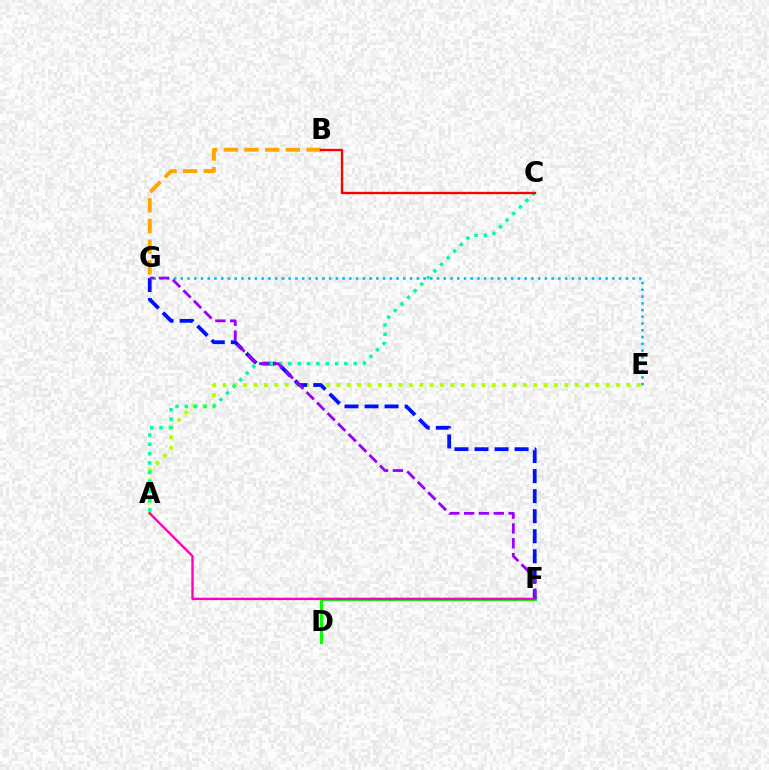{('E', 'G'): [{'color': '#00b5ff', 'line_style': 'dotted', 'thickness': 1.83}], ('B', 'G'): [{'color': '#ffa500', 'line_style': 'dashed', 'thickness': 2.81}], ('A', 'E'): [{'color': '#b3ff00', 'line_style': 'dotted', 'thickness': 2.81}], ('D', 'F'): [{'color': '#08ff00', 'line_style': 'solid', 'thickness': 2.31}], ('F', 'G'): [{'color': '#0010ff', 'line_style': 'dashed', 'thickness': 2.72}, {'color': '#9b00ff', 'line_style': 'dashed', 'thickness': 2.01}], ('A', 'C'): [{'color': '#00ff9d', 'line_style': 'dotted', 'thickness': 2.53}], ('B', 'C'): [{'color': '#ff0000', 'line_style': 'solid', 'thickness': 1.69}], ('A', 'F'): [{'color': '#ff00bd', 'line_style': 'solid', 'thickness': 1.71}]}